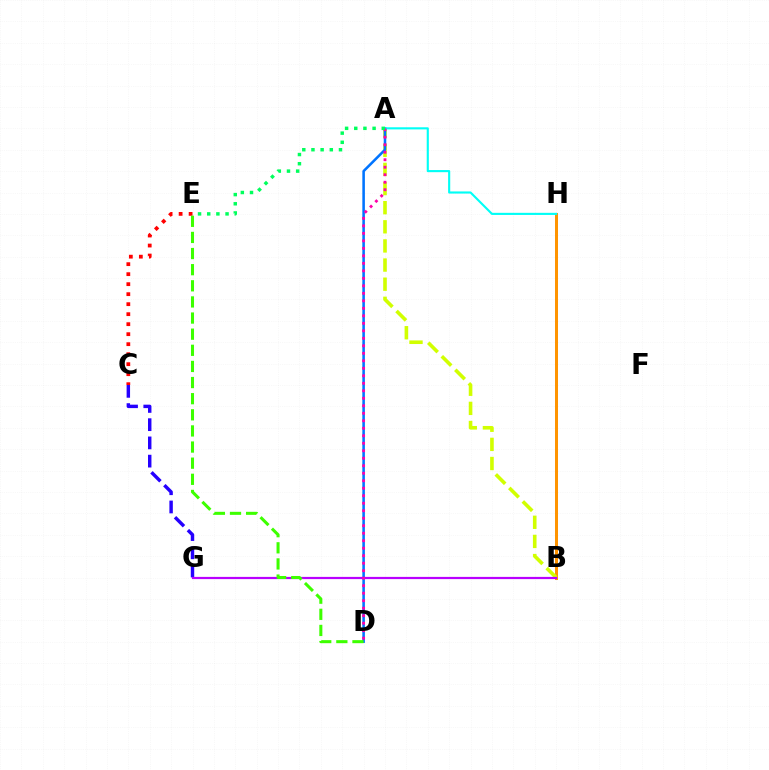{('B', 'H'): [{'color': '#ff9400', 'line_style': 'solid', 'thickness': 2.17}], ('A', 'B'): [{'color': '#d1ff00', 'line_style': 'dashed', 'thickness': 2.6}], ('A', 'D'): [{'color': '#0074ff', 'line_style': 'solid', 'thickness': 1.84}, {'color': '#ff00ac', 'line_style': 'dotted', 'thickness': 2.04}], ('A', 'H'): [{'color': '#00fff6', 'line_style': 'solid', 'thickness': 1.53}], ('C', 'G'): [{'color': '#2500ff', 'line_style': 'dashed', 'thickness': 2.48}], ('C', 'E'): [{'color': '#ff0000', 'line_style': 'dotted', 'thickness': 2.72}], ('B', 'G'): [{'color': '#b900ff', 'line_style': 'solid', 'thickness': 1.59}], ('D', 'E'): [{'color': '#3dff00', 'line_style': 'dashed', 'thickness': 2.19}], ('A', 'E'): [{'color': '#00ff5c', 'line_style': 'dotted', 'thickness': 2.49}]}